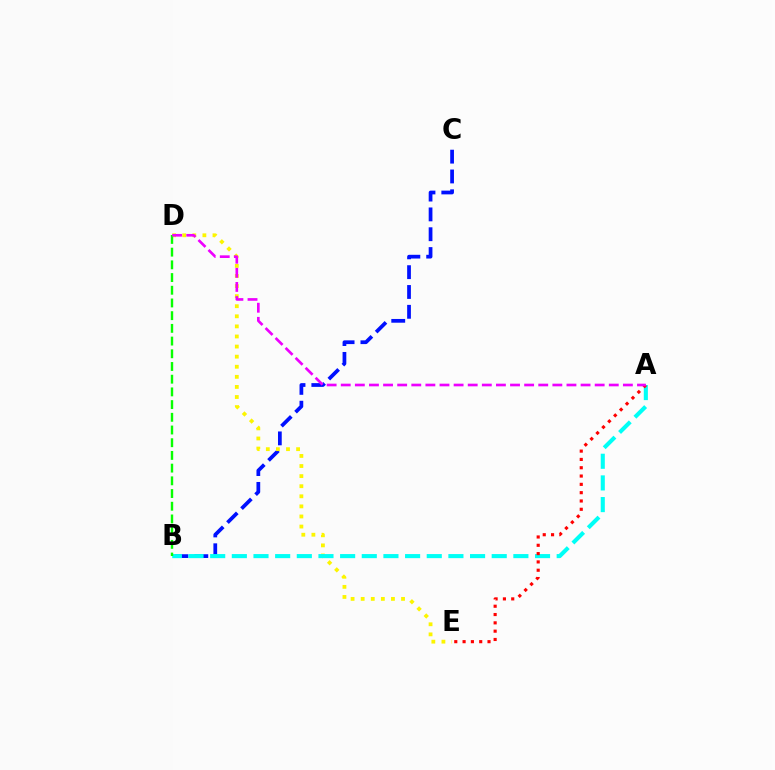{('B', 'C'): [{'color': '#0010ff', 'line_style': 'dashed', 'thickness': 2.69}], ('D', 'E'): [{'color': '#fcf500', 'line_style': 'dotted', 'thickness': 2.74}], ('A', 'B'): [{'color': '#00fff6', 'line_style': 'dashed', 'thickness': 2.94}], ('B', 'D'): [{'color': '#08ff00', 'line_style': 'dashed', 'thickness': 1.73}], ('A', 'E'): [{'color': '#ff0000', 'line_style': 'dotted', 'thickness': 2.26}], ('A', 'D'): [{'color': '#ee00ff', 'line_style': 'dashed', 'thickness': 1.92}]}